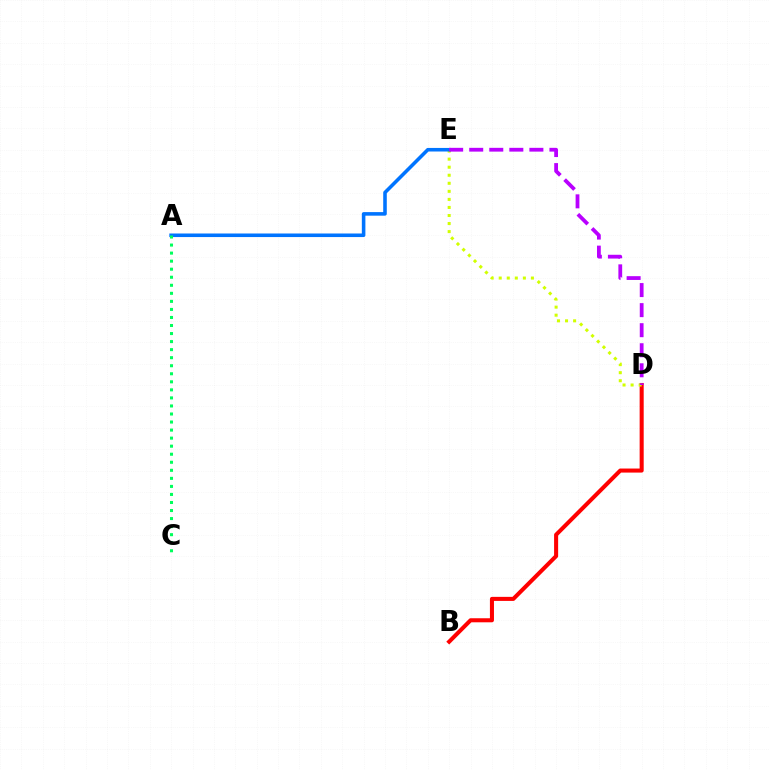{('B', 'D'): [{'color': '#ff0000', 'line_style': 'solid', 'thickness': 2.92}], ('D', 'E'): [{'color': '#d1ff00', 'line_style': 'dotted', 'thickness': 2.19}, {'color': '#b900ff', 'line_style': 'dashed', 'thickness': 2.72}], ('A', 'E'): [{'color': '#0074ff', 'line_style': 'solid', 'thickness': 2.57}], ('A', 'C'): [{'color': '#00ff5c', 'line_style': 'dotted', 'thickness': 2.19}]}